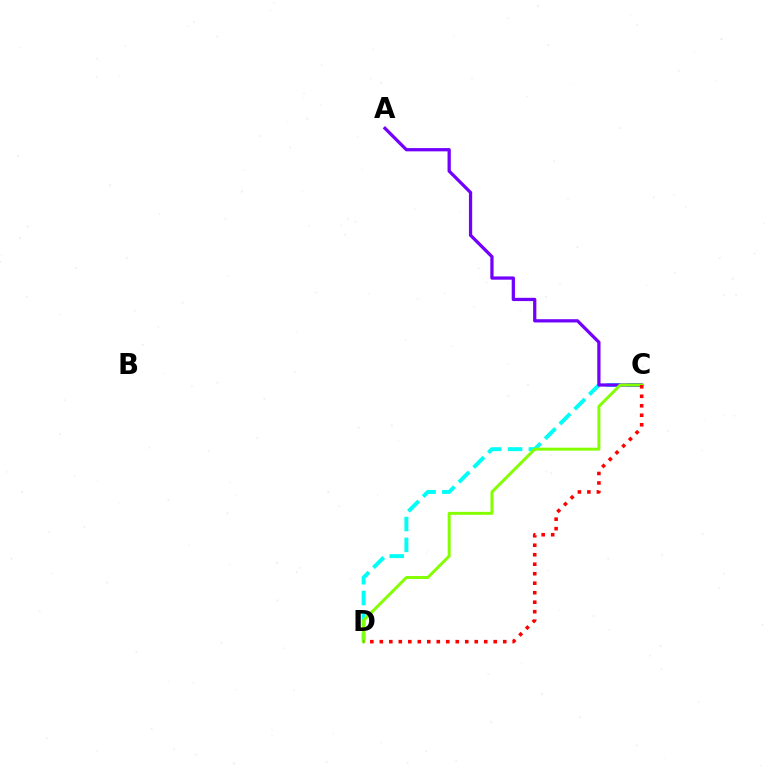{('C', 'D'): [{'color': '#00fff6', 'line_style': 'dashed', 'thickness': 2.83}, {'color': '#84ff00', 'line_style': 'solid', 'thickness': 2.13}, {'color': '#ff0000', 'line_style': 'dotted', 'thickness': 2.58}], ('A', 'C'): [{'color': '#7200ff', 'line_style': 'solid', 'thickness': 2.34}]}